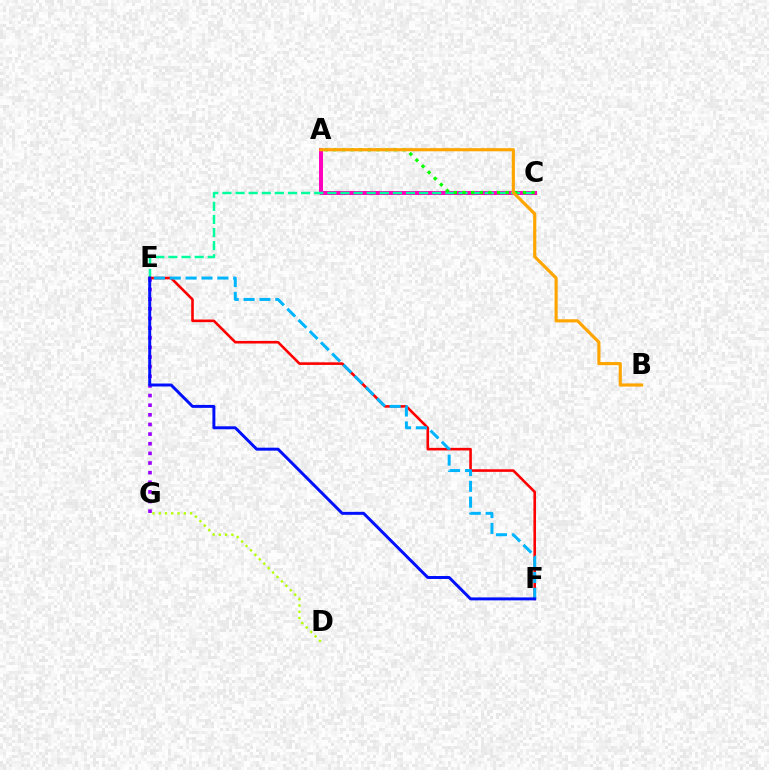{('D', 'G'): [{'color': '#b3ff00', 'line_style': 'dotted', 'thickness': 1.7}], ('A', 'C'): [{'color': '#ff00bd', 'line_style': 'solid', 'thickness': 2.86}, {'color': '#08ff00', 'line_style': 'dotted', 'thickness': 2.35}], ('C', 'E'): [{'color': '#00ff9d', 'line_style': 'dashed', 'thickness': 1.78}], ('E', 'G'): [{'color': '#9b00ff', 'line_style': 'dotted', 'thickness': 2.62}], ('E', 'F'): [{'color': '#ff0000', 'line_style': 'solid', 'thickness': 1.87}, {'color': '#00b5ff', 'line_style': 'dashed', 'thickness': 2.16}, {'color': '#0010ff', 'line_style': 'solid', 'thickness': 2.13}], ('A', 'B'): [{'color': '#ffa500', 'line_style': 'solid', 'thickness': 2.26}]}